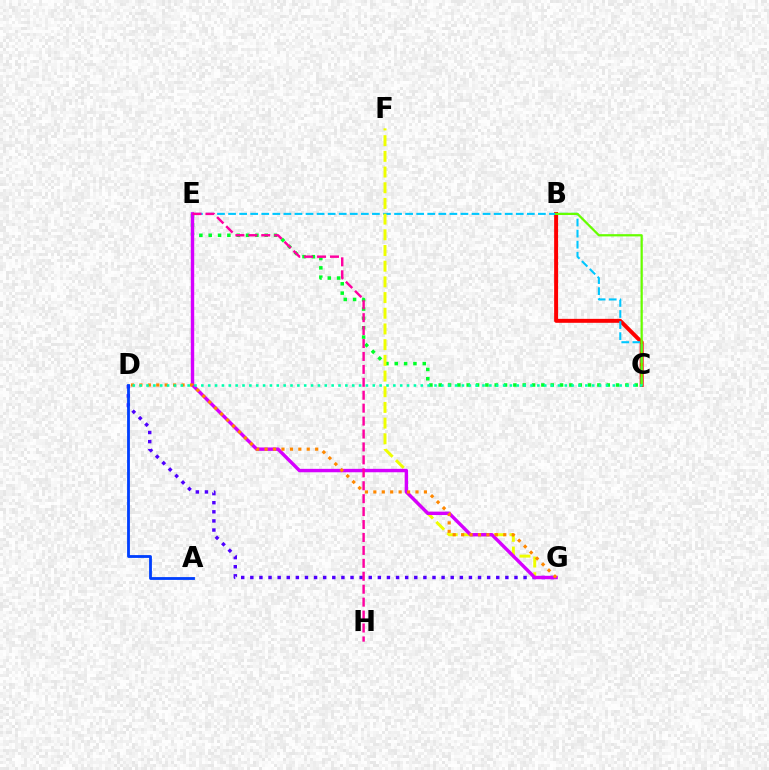{('B', 'C'): [{'color': '#ff0000', 'line_style': 'solid', 'thickness': 2.84}, {'color': '#66ff00', 'line_style': 'solid', 'thickness': 1.62}], ('C', 'E'): [{'color': '#00ff27', 'line_style': 'dotted', 'thickness': 2.54}, {'color': '#00c7ff', 'line_style': 'dashed', 'thickness': 1.5}], ('D', 'G'): [{'color': '#4f00ff', 'line_style': 'dotted', 'thickness': 2.47}, {'color': '#ff8800', 'line_style': 'dotted', 'thickness': 2.29}], ('F', 'G'): [{'color': '#eeff00', 'line_style': 'dashed', 'thickness': 2.13}], ('E', 'G'): [{'color': '#d600ff', 'line_style': 'solid', 'thickness': 2.46}], ('A', 'D'): [{'color': '#003fff', 'line_style': 'solid', 'thickness': 2.02}], ('E', 'H'): [{'color': '#ff00a0', 'line_style': 'dashed', 'thickness': 1.76}], ('C', 'D'): [{'color': '#00ffaf', 'line_style': 'dotted', 'thickness': 1.86}]}